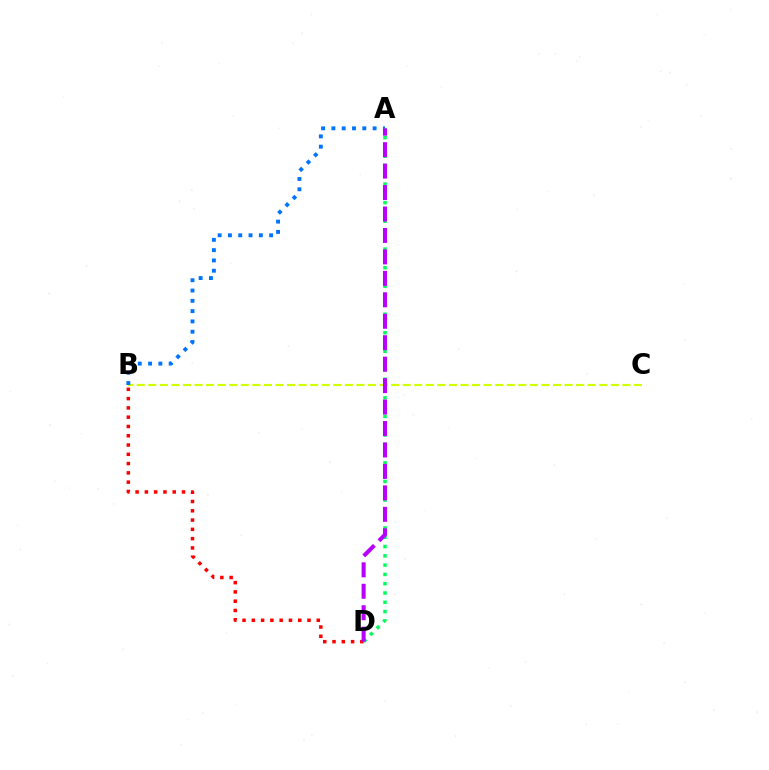{('B', 'C'): [{'color': '#d1ff00', 'line_style': 'dashed', 'thickness': 1.57}], ('B', 'D'): [{'color': '#ff0000', 'line_style': 'dotted', 'thickness': 2.52}], ('A', 'B'): [{'color': '#0074ff', 'line_style': 'dotted', 'thickness': 2.8}], ('A', 'D'): [{'color': '#00ff5c', 'line_style': 'dotted', 'thickness': 2.53}, {'color': '#b900ff', 'line_style': 'dashed', 'thickness': 2.91}]}